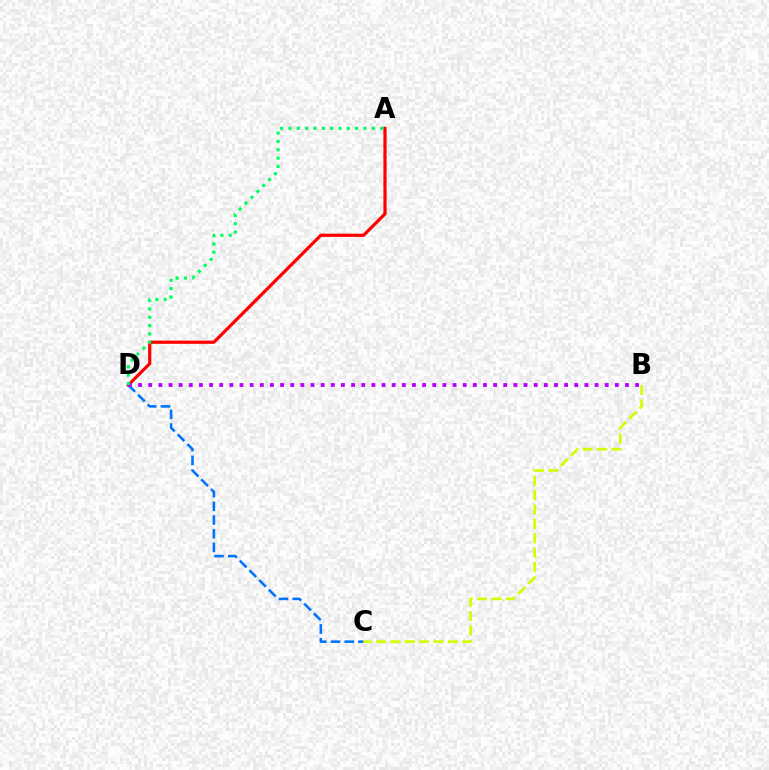{('A', 'D'): [{'color': '#ff0000', 'line_style': 'solid', 'thickness': 2.3}, {'color': '#00ff5c', 'line_style': 'dotted', 'thickness': 2.26}], ('C', 'D'): [{'color': '#0074ff', 'line_style': 'dashed', 'thickness': 1.86}], ('B', 'D'): [{'color': '#b900ff', 'line_style': 'dotted', 'thickness': 2.76}], ('B', 'C'): [{'color': '#d1ff00', 'line_style': 'dashed', 'thickness': 1.95}]}